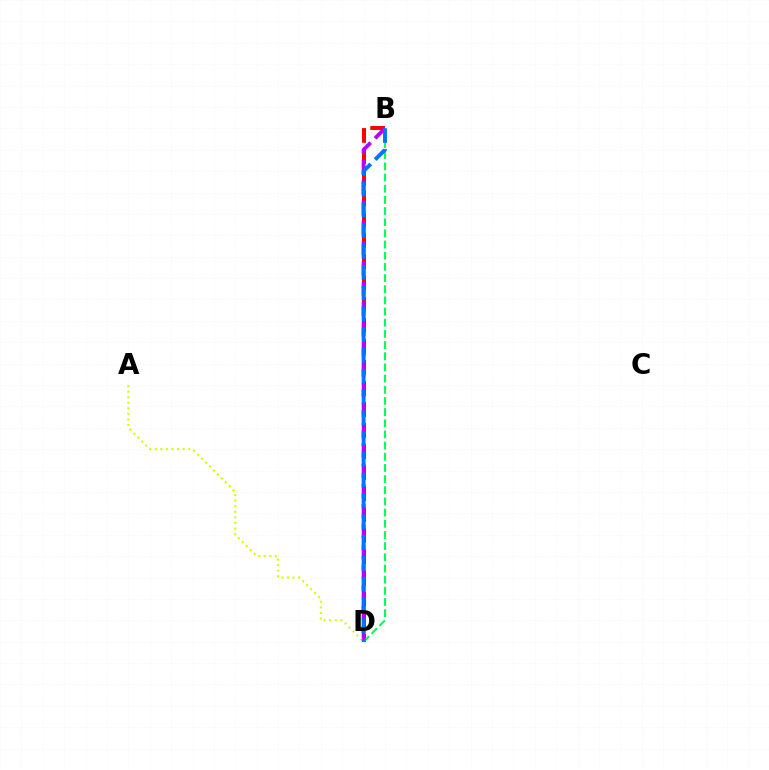{('B', 'D'): [{'color': '#ff0000', 'line_style': 'dashed', 'thickness': 2.86}, {'color': '#00ff5c', 'line_style': 'dashed', 'thickness': 1.52}, {'color': '#b900ff', 'line_style': 'dashed', 'thickness': 2.75}, {'color': '#0074ff', 'line_style': 'dashed', 'thickness': 2.82}], ('A', 'D'): [{'color': '#d1ff00', 'line_style': 'dotted', 'thickness': 1.51}]}